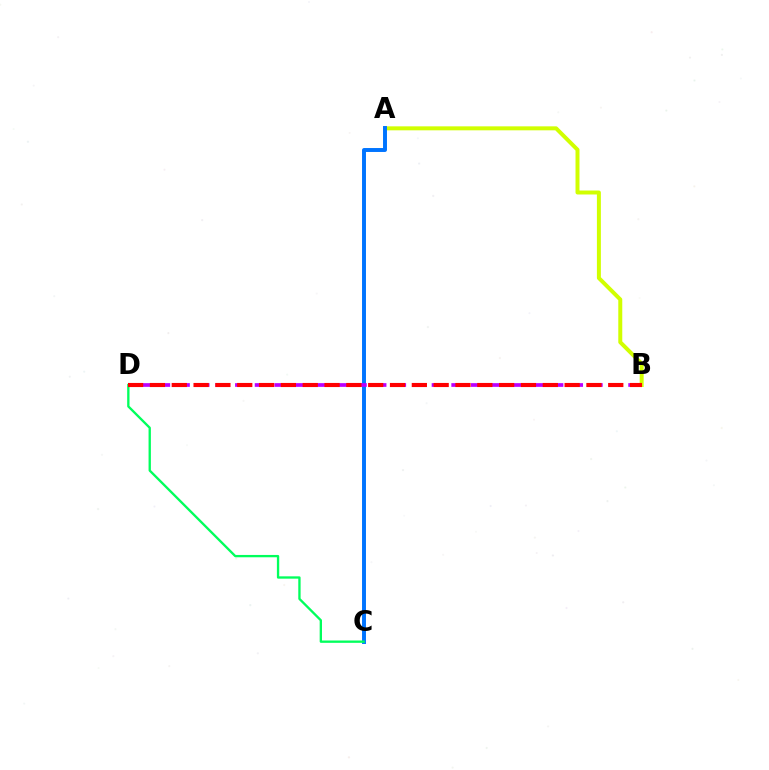{('A', 'B'): [{'color': '#d1ff00', 'line_style': 'solid', 'thickness': 2.86}], ('A', 'C'): [{'color': '#0074ff', 'line_style': 'solid', 'thickness': 2.84}], ('C', 'D'): [{'color': '#00ff5c', 'line_style': 'solid', 'thickness': 1.68}], ('B', 'D'): [{'color': '#b900ff', 'line_style': 'dashed', 'thickness': 2.67}, {'color': '#ff0000', 'line_style': 'dashed', 'thickness': 2.96}]}